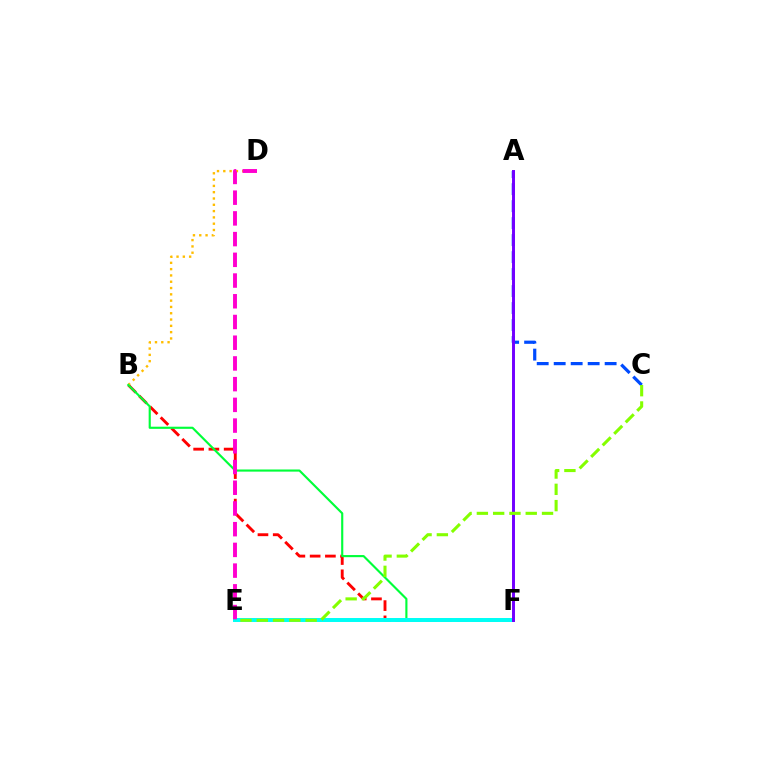{('B', 'F'): [{'color': '#ff0000', 'line_style': 'dashed', 'thickness': 2.07}, {'color': '#00ff39', 'line_style': 'solid', 'thickness': 1.54}], ('B', 'D'): [{'color': '#ffbd00', 'line_style': 'dotted', 'thickness': 1.71}], ('E', 'F'): [{'color': '#00fff6', 'line_style': 'solid', 'thickness': 2.86}], ('A', 'C'): [{'color': '#004bff', 'line_style': 'dashed', 'thickness': 2.31}], ('A', 'F'): [{'color': '#7200ff', 'line_style': 'solid', 'thickness': 2.13}], ('C', 'E'): [{'color': '#84ff00', 'line_style': 'dashed', 'thickness': 2.21}], ('D', 'E'): [{'color': '#ff00cf', 'line_style': 'dashed', 'thickness': 2.81}]}